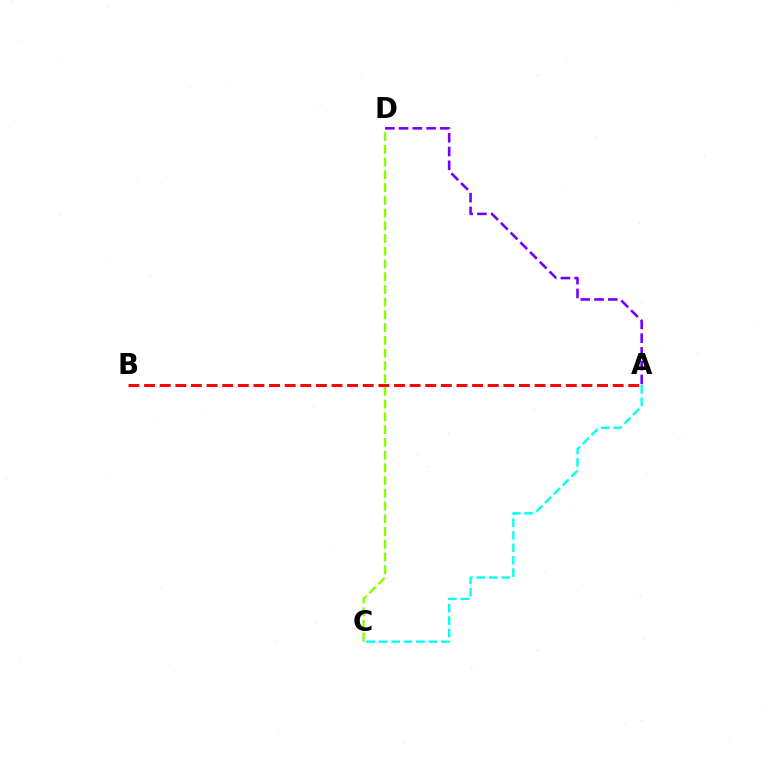{('A', 'C'): [{'color': '#00fff6', 'line_style': 'dashed', 'thickness': 1.69}], ('A', 'D'): [{'color': '#7200ff', 'line_style': 'dashed', 'thickness': 1.87}], ('A', 'B'): [{'color': '#ff0000', 'line_style': 'dashed', 'thickness': 2.12}], ('C', 'D'): [{'color': '#84ff00', 'line_style': 'dashed', 'thickness': 1.73}]}